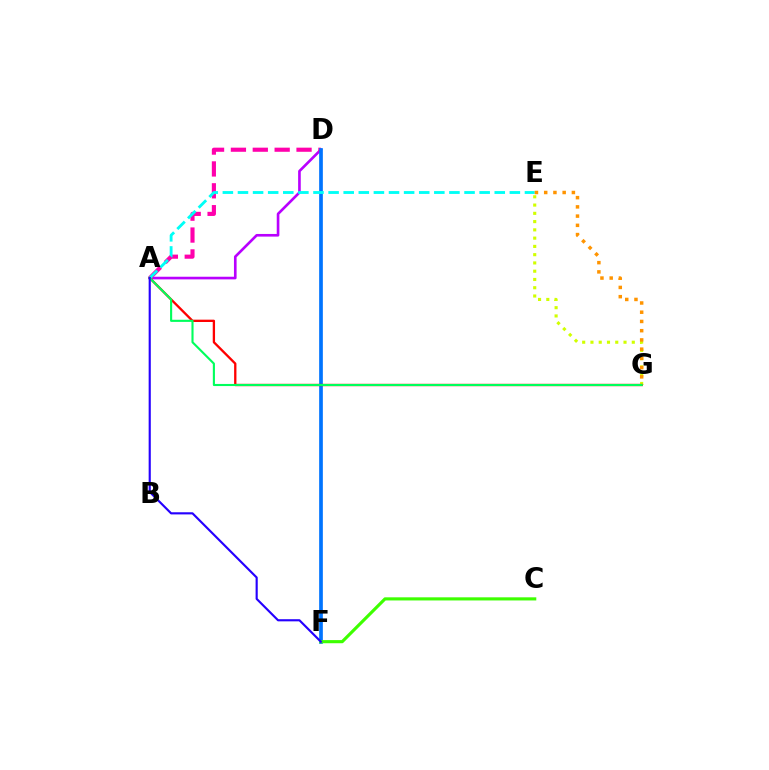{('A', 'D'): [{'color': '#b900ff', 'line_style': 'solid', 'thickness': 1.9}, {'color': '#ff00ac', 'line_style': 'dashed', 'thickness': 2.97}], ('D', 'F'): [{'color': '#0074ff', 'line_style': 'solid', 'thickness': 2.65}], ('E', 'G'): [{'color': '#d1ff00', 'line_style': 'dotted', 'thickness': 2.25}, {'color': '#ff9400', 'line_style': 'dotted', 'thickness': 2.51}], ('A', 'G'): [{'color': '#ff0000', 'line_style': 'solid', 'thickness': 1.67}, {'color': '#00ff5c', 'line_style': 'solid', 'thickness': 1.53}], ('A', 'E'): [{'color': '#00fff6', 'line_style': 'dashed', 'thickness': 2.05}], ('C', 'F'): [{'color': '#3dff00', 'line_style': 'solid', 'thickness': 2.25}], ('A', 'F'): [{'color': '#2500ff', 'line_style': 'solid', 'thickness': 1.54}]}